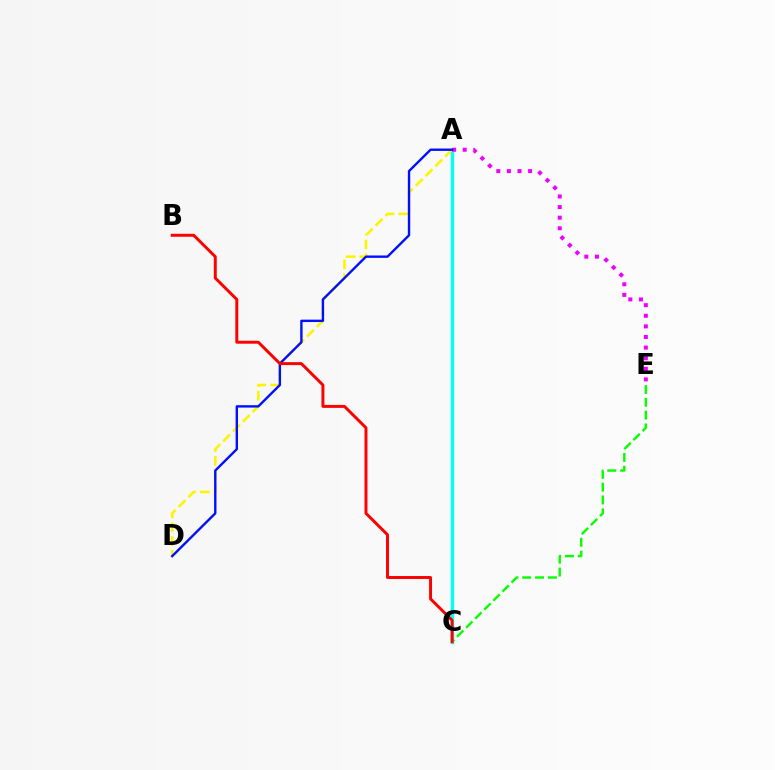{('A', 'C'): [{'color': '#00fff6', 'line_style': 'solid', 'thickness': 2.44}], ('A', 'D'): [{'color': '#fcf500', 'line_style': 'dashed', 'thickness': 1.88}, {'color': '#0010ff', 'line_style': 'solid', 'thickness': 1.72}], ('C', 'E'): [{'color': '#08ff00', 'line_style': 'dashed', 'thickness': 1.74}], ('A', 'E'): [{'color': '#ee00ff', 'line_style': 'dotted', 'thickness': 2.88}], ('B', 'C'): [{'color': '#ff0000', 'line_style': 'solid', 'thickness': 2.13}]}